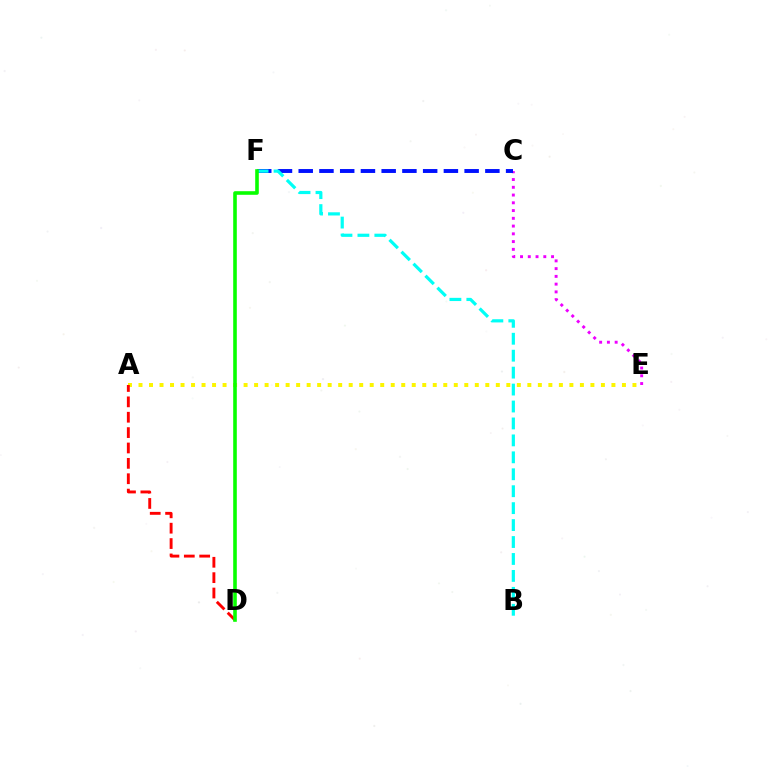{('C', 'E'): [{'color': '#ee00ff', 'line_style': 'dotted', 'thickness': 2.11}], ('C', 'F'): [{'color': '#0010ff', 'line_style': 'dashed', 'thickness': 2.82}], ('A', 'E'): [{'color': '#fcf500', 'line_style': 'dotted', 'thickness': 2.86}], ('B', 'F'): [{'color': '#00fff6', 'line_style': 'dashed', 'thickness': 2.3}], ('A', 'D'): [{'color': '#ff0000', 'line_style': 'dashed', 'thickness': 2.09}], ('D', 'F'): [{'color': '#08ff00', 'line_style': 'solid', 'thickness': 2.59}]}